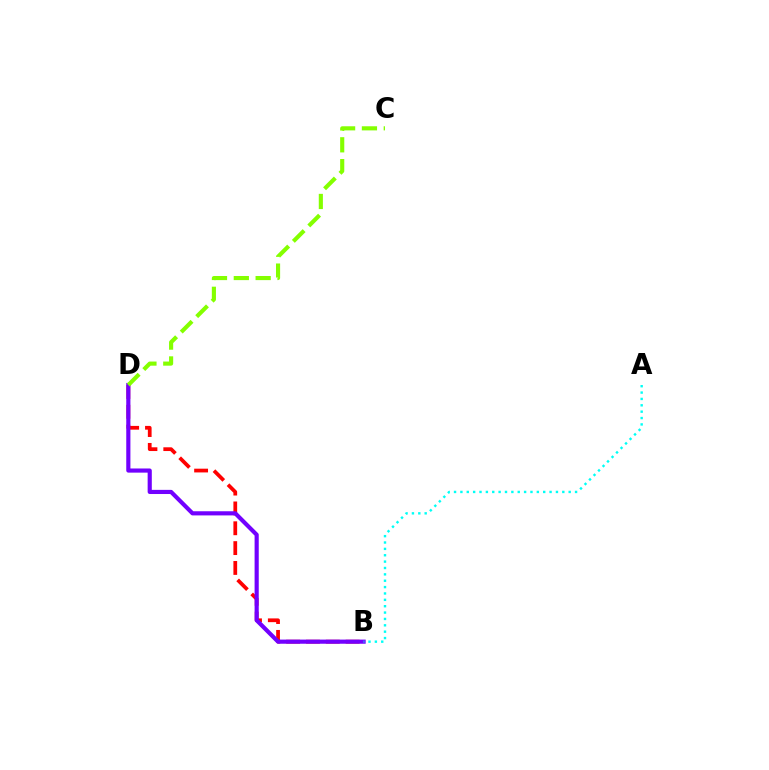{('B', 'D'): [{'color': '#ff0000', 'line_style': 'dashed', 'thickness': 2.7}, {'color': '#7200ff', 'line_style': 'solid', 'thickness': 2.99}], ('C', 'D'): [{'color': '#84ff00', 'line_style': 'dashed', 'thickness': 2.97}], ('A', 'B'): [{'color': '#00fff6', 'line_style': 'dotted', 'thickness': 1.73}]}